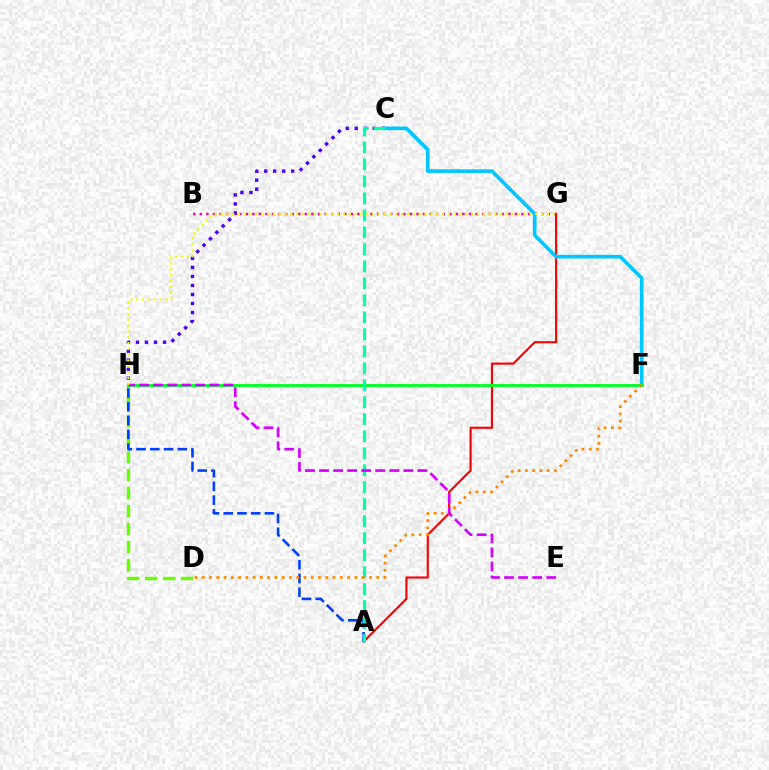{('D', 'H'): [{'color': '#66ff00', 'line_style': 'dashed', 'thickness': 2.45}], ('B', 'G'): [{'color': '#ff00a0', 'line_style': 'dotted', 'thickness': 1.78}], ('A', 'G'): [{'color': '#ff0000', 'line_style': 'solid', 'thickness': 1.54}], ('C', 'F'): [{'color': '#00c7ff', 'line_style': 'solid', 'thickness': 2.64}], ('C', 'H'): [{'color': '#4f00ff', 'line_style': 'dotted', 'thickness': 2.45}], ('F', 'H'): [{'color': '#00ff27', 'line_style': 'solid', 'thickness': 2.05}], ('A', 'H'): [{'color': '#003fff', 'line_style': 'dashed', 'thickness': 1.87}], ('A', 'C'): [{'color': '#00ffaf', 'line_style': 'dashed', 'thickness': 2.31}], ('D', 'F'): [{'color': '#ff8800', 'line_style': 'dotted', 'thickness': 1.97}], ('E', 'H'): [{'color': '#d600ff', 'line_style': 'dashed', 'thickness': 1.91}], ('G', 'H'): [{'color': '#eeff00', 'line_style': 'dotted', 'thickness': 1.58}]}